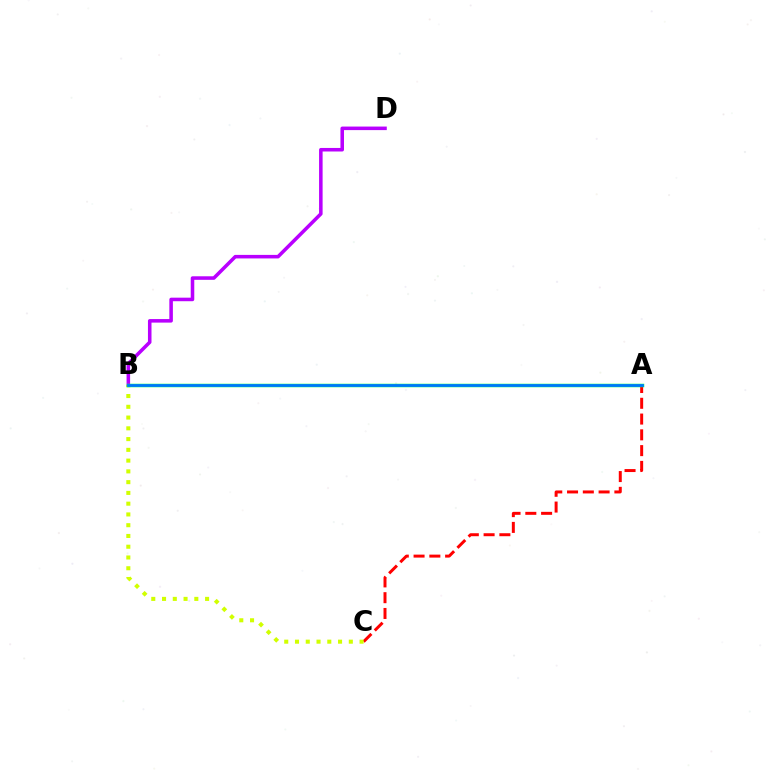{('A', 'C'): [{'color': '#ff0000', 'line_style': 'dashed', 'thickness': 2.14}], ('B', 'D'): [{'color': '#b900ff', 'line_style': 'solid', 'thickness': 2.55}], ('B', 'C'): [{'color': '#d1ff00', 'line_style': 'dotted', 'thickness': 2.92}], ('A', 'B'): [{'color': '#00ff5c', 'line_style': 'solid', 'thickness': 2.52}, {'color': '#0074ff', 'line_style': 'solid', 'thickness': 1.95}]}